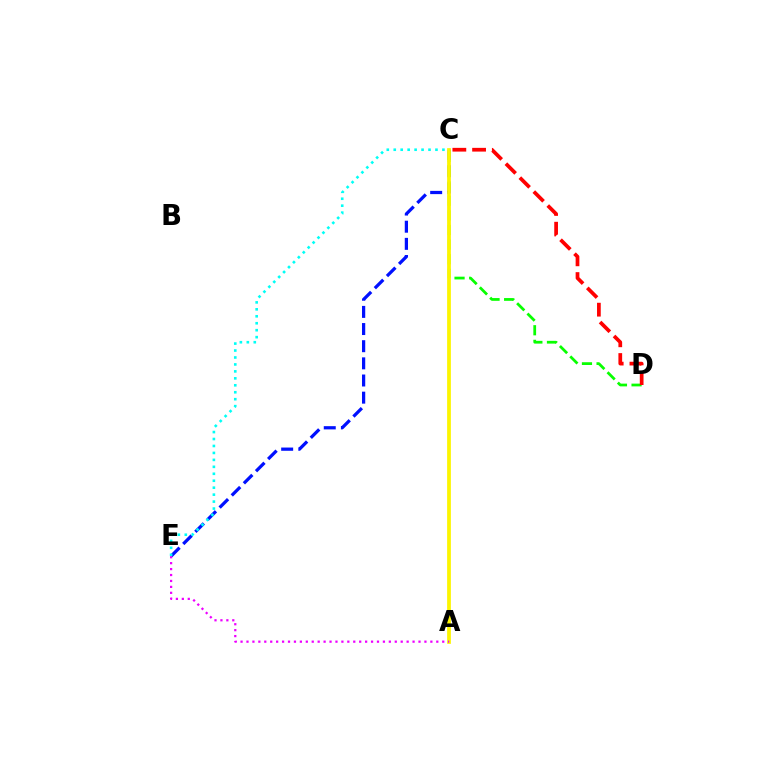{('C', 'E'): [{'color': '#0010ff', 'line_style': 'dashed', 'thickness': 2.33}, {'color': '#00fff6', 'line_style': 'dotted', 'thickness': 1.89}], ('C', 'D'): [{'color': '#08ff00', 'line_style': 'dashed', 'thickness': 1.99}, {'color': '#ff0000', 'line_style': 'dashed', 'thickness': 2.68}], ('A', 'C'): [{'color': '#fcf500', 'line_style': 'solid', 'thickness': 2.7}], ('A', 'E'): [{'color': '#ee00ff', 'line_style': 'dotted', 'thickness': 1.61}]}